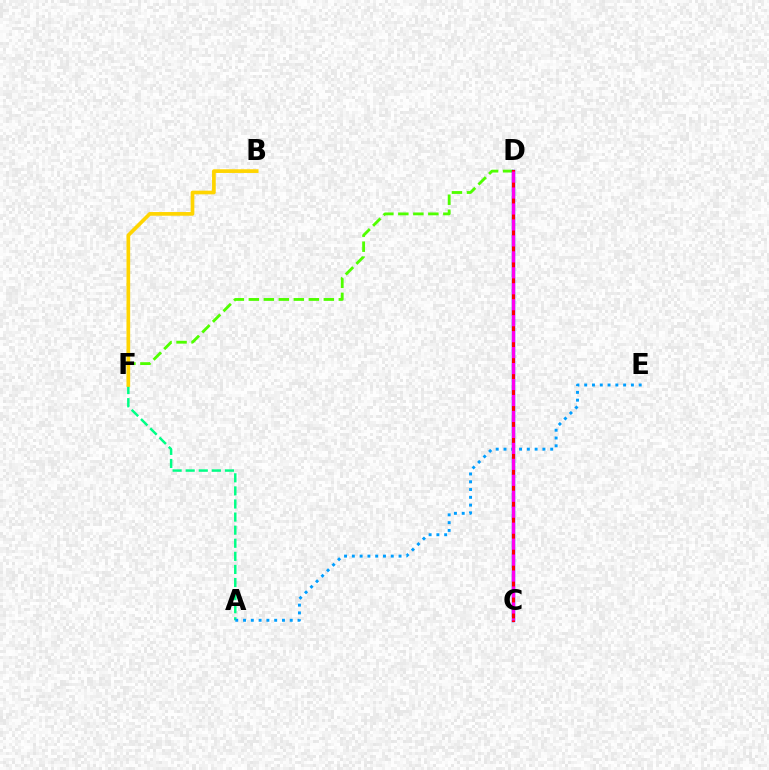{('D', 'F'): [{'color': '#4fff00', 'line_style': 'dashed', 'thickness': 2.04}], ('A', 'F'): [{'color': '#00ff86', 'line_style': 'dashed', 'thickness': 1.78}], ('C', 'D'): [{'color': '#3700ff', 'line_style': 'solid', 'thickness': 2.46}, {'color': '#ff0000', 'line_style': 'solid', 'thickness': 2.18}, {'color': '#ff00ed', 'line_style': 'dashed', 'thickness': 2.17}], ('A', 'E'): [{'color': '#009eff', 'line_style': 'dotted', 'thickness': 2.12}], ('B', 'F'): [{'color': '#ffd500', 'line_style': 'solid', 'thickness': 2.66}]}